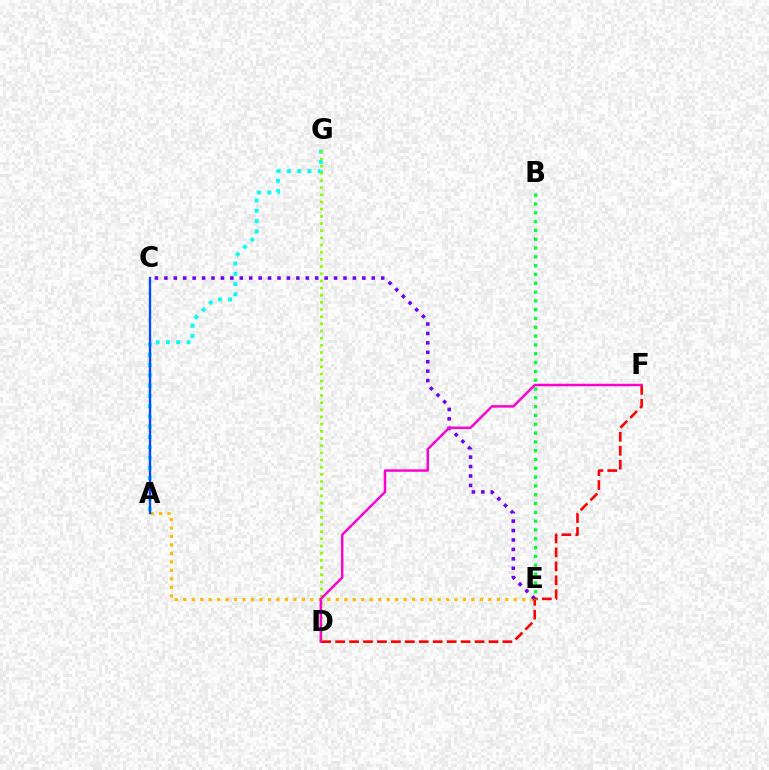{('A', 'G'): [{'color': '#00fff6', 'line_style': 'dotted', 'thickness': 2.79}], ('A', 'E'): [{'color': '#ffbd00', 'line_style': 'dotted', 'thickness': 2.3}], ('C', 'E'): [{'color': '#7200ff', 'line_style': 'dotted', 'thickness': 2.56}], ('D', 'F'): [{'color': '#ff0000', 'line_style': 'dashed', 'thickness': 1.89}, {'color': '#ff00cf', 'line_style': 'solid', 'thickness': 1.78}], ('D', 'G'): [{'color': '#84ff00', 'line_style': 'dotted', 'thickness': 1.95}], ('B', 'E'): [{'color': '#00ff39', 'line_style': 'dotted', 'thickness': 2.39}], ('A', 'C'): [{'color': '#004bff', 'line_style': 'solid', 'thickness': 1.72}]}